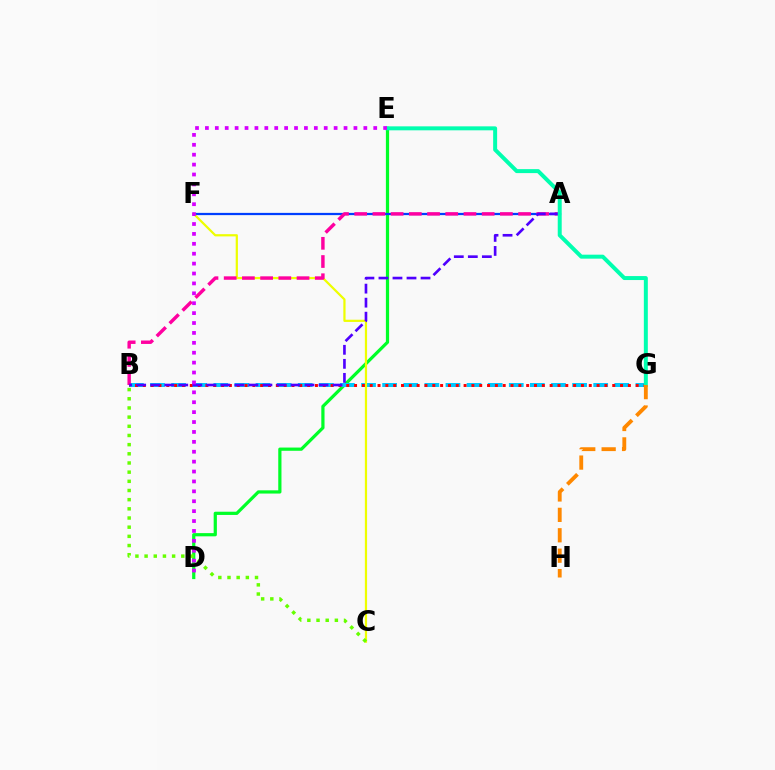{('D', 'E'): [{'color': '#00ff27', 'line_style': 'solid', 'thickness': 2.32}, {'color': '#d600ff', 'line_style': 'dotted', 'thickness': 2.69}], ('B', 'G'): [{'color': '#00c7ff', 'line_style': 'dashed', 'thickness': 2.87}, {'color': '#ff0000', 'line_style': 'dotted', 'thickness': 2.13}], ('A', 'F'): [{'color': '#003fff', 'line_style': 'solid', 'thickness': 1.61}], ('C', 'F'): [{'color': '#eeff00', 'line_style': 'solid', 'thickness': 1.6}], ('B', 'C'): [{'color': '#66ff00', 'line_style': 'dotted', 'thickness': 2.49}], ('A', 'B'): [{'color': '#ff00a0', 'line_style': 'dashed', 'thickness': 2.47}, {'color': '#4f00ff', 'line_style': 'dashed', 'thickness': 1.91}], ('E', 'G'): [{'color': '#00ffaf', 'line_style': 'solid', 'thickness': 2.86}], ('G', 'H'): [{'color': '#ff8800', 'line_style': 'dashed', 'thickness': 2.77}]}